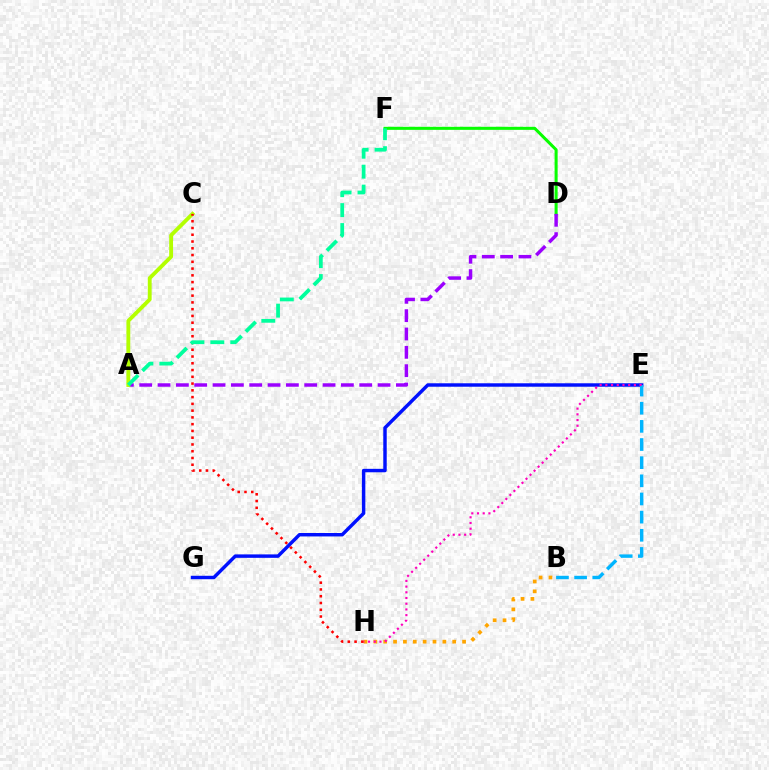{('B', 'H'): [{'color': '#ffa500', 'line_style': 'dotted', 'thickness': 2.68}], ('D', 'F'): [{'color': '#08ff00', 'line_style': 'solid', 'thickness': 2.19}], ('E', 'G'): [{'color': '#0010ff', 'line_style': 'solid', 'thickness': 2.48}], ('B', 'E'): [{'color': '#00b5ff', 'line_style': 'dashed', 'thickness': 2.47}], ('E', 'H'): [{'color': '#ff00bd', 'line_style': 'dotted', 'thickness': 1.55}], ('A', 'D'): [{'color': '#9b00ff', 'line_style': 'dashed', 'thickness': 2.49}], ('A', 'C'): [{'color': '#b3ff00', 'line_style': 'solid', 'thickness': 2.77}], ('C', 'H'): [{'color': '#ff0000', 'line_style': 'dotted', 'thickness': 1.84}], ('A', 'F'): [{'color': '#00ff9d', 'line_style': 'dashed', 'thickness': 2.71}]}